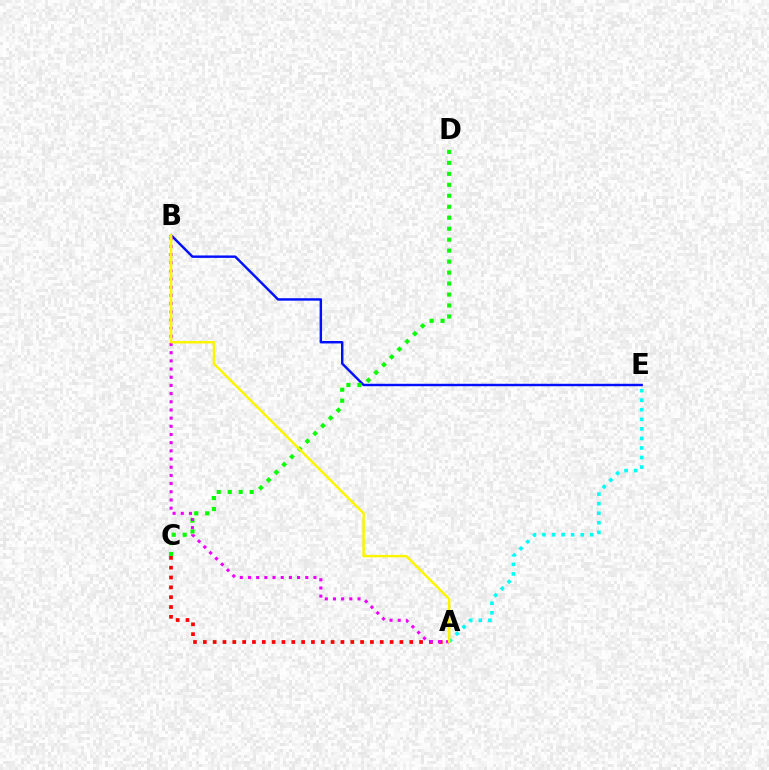{('A', 'E'): [{'color': '#00fff6', 'line_style': 'dotted', 'thickness': 2.6}], ('B', 'E'): [{'color': '#0010ff', 'line_style': 'solid', 'thickness': 1.75}], ('C', 'D'): [{'color': '#08ff00', 'line_style': 'dotted', 'thickness': 2.98}], ('A', 'C'): [{'color': '#ff0000', 'line_style': 'dotted', 'thickness': 2.67}], ('A', 'B'): [{'color': '#ee00ff', 'line_style': 'dotted', 'thickness': 2.22}, {'color': '#fcf500', 'line_style': 'solid', 'thickness': 1.77}]}